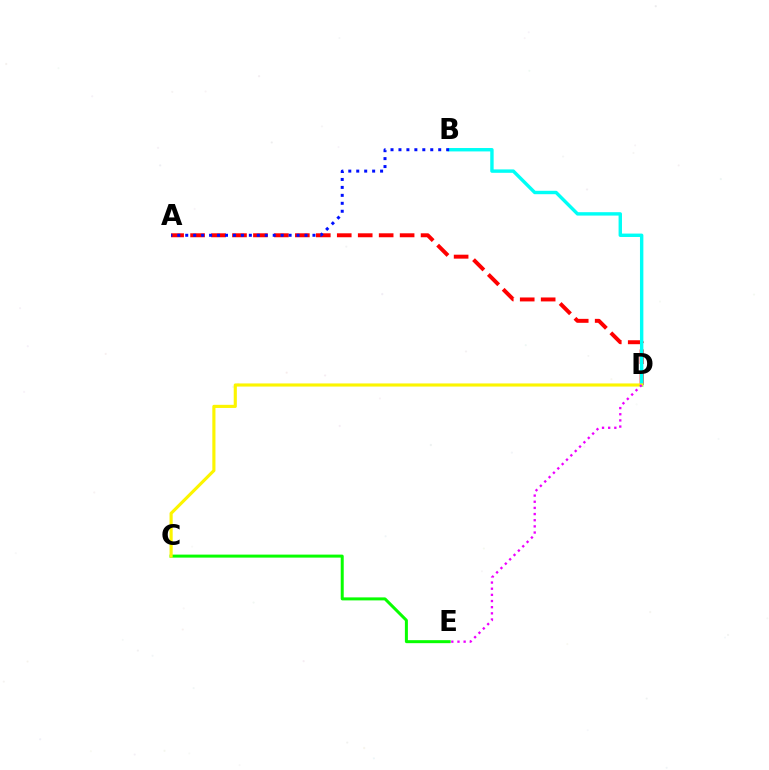{('A', 'D'): [{'color': '#ff0000', 'line_style': 'dashed', 'thickness': 2.85}], ('C', 'E'): [{'color': '#08ff00', 'line_style': 'solid', 'thickness': 2.16}], ('B', 'D'): [{'color': '#00fff6', 'line_style': 'solid', 'thickness': 2.45}], ('A', 'B'): [{'color': '#0010ff', 'line_style': 'dotted', 'thickness': 2.16}], ('C', 'D'): [{'color': '#fcf500', 'line_style': 'solid', 'thickness': 2.25}], ('D', 'E'): [{'color': '#ee00ff', 'line_style': 'dotted', 'thickness': 1.67}]}